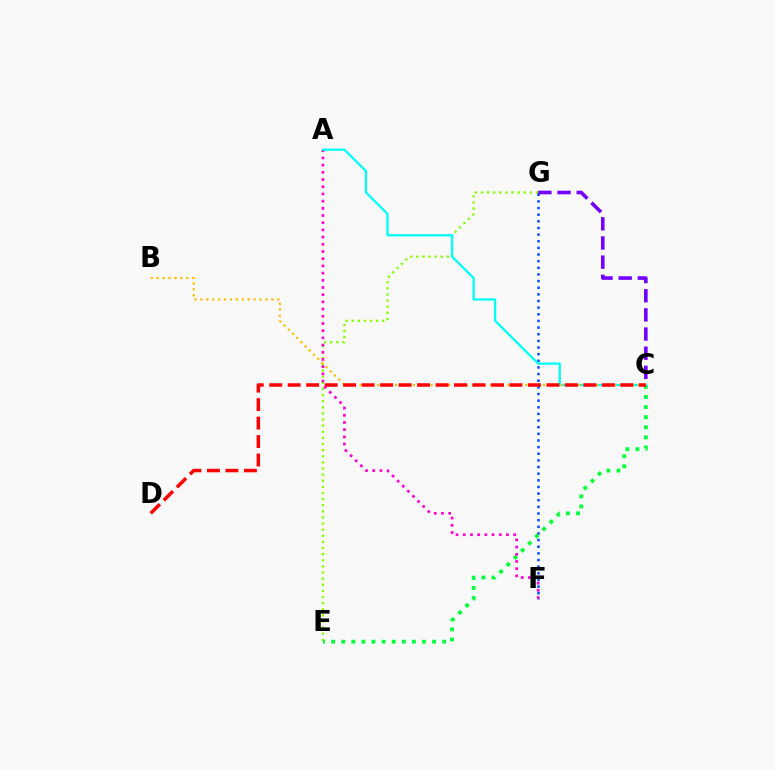{('E', 'G'): [{'color': '#84ff00', 'line_style': 'dotted', 'thickness': 1.66}], ('F', 'G'): [{'color': '#004bff', 'line_style': 'dotted', 'thickness': 1.8}], ('C', 'E'): [{'color': '#00ff39', 'line_style': 'dotted', 'thickness': 2.74}], ('C', 'G'): [{'color': '#7200ff', 'line_style': 'dashed', 'thickness': 2.6}], ('A', 'F'): [{'color': '#ff00cf', 'line_style': 'dotted', 'thickness': 1.96}], ('A', 'C'): [{'color': '#00fff6', 'line_style': 'solid', 'thickness': 1.65}], ('B', 'C'): [{'color': '#ffbd00', 'line_style': 'dotted', 'thickness': 1.61}], ('C', 'D'): [{'color': '#ff0000', 'line_style': 'dashed', 'thickness': 2.51}]}